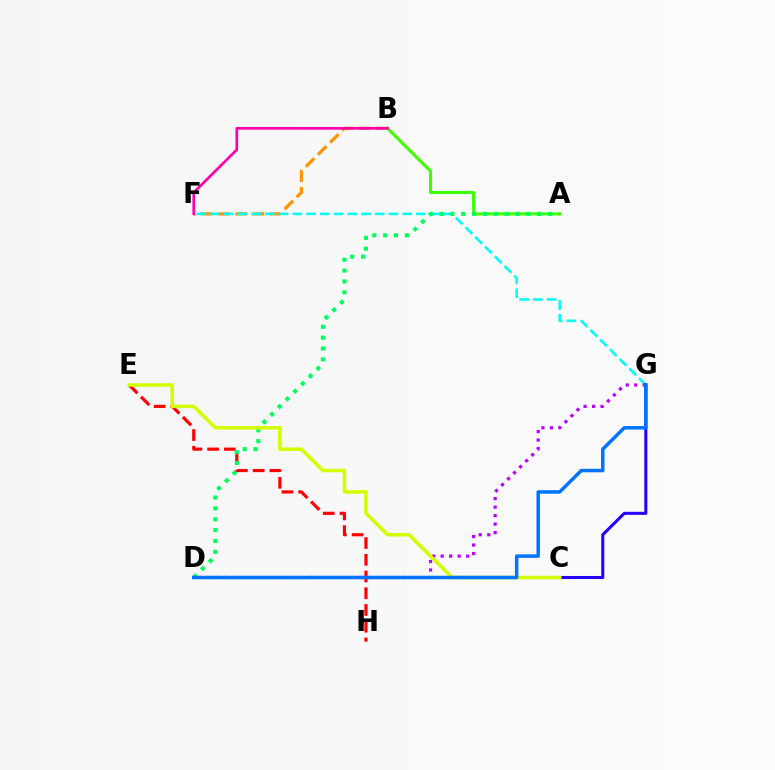{('B', 'F'): [{'color': '#ff9400', 'line_style': 'dashed', 'thickness': 2.32}, {'color': '#ff00ac', 'line_style': 'solid', 'thickness': 1.93}], ('F', 'G'): [{'color': '#00fff6', 'line_style': 'dashed', 'thickness': 1.87}], ('A', 'B'): [{'color': '#3dff00', 'line_style': 'solid', 'thickness': 2.22}], ('E', 'H'): [{'color': '#ff0000', 'line_style': 'dashed', 'thickness': 2.27}], ('C', 'G'): [{'color': '#2500ff', 'line_style': 'solid', 'thickness': 2.2}], ('D', 'G'): [{'color': '#b900ff', 'line_style': 'dotted', 'thickness': 2.31}, {'color': '#0074ff', 'line_style': 'solid', 'thickness': 2.52}], ('A', 'D'): [{'color': '#00ff5c', 'line_style': 'dotted', 'thickness': 2.95}], ('C', 'E'): [{'color': '#d1ff00', 'line_style': 'solid', 'thickness': 2.55}]}